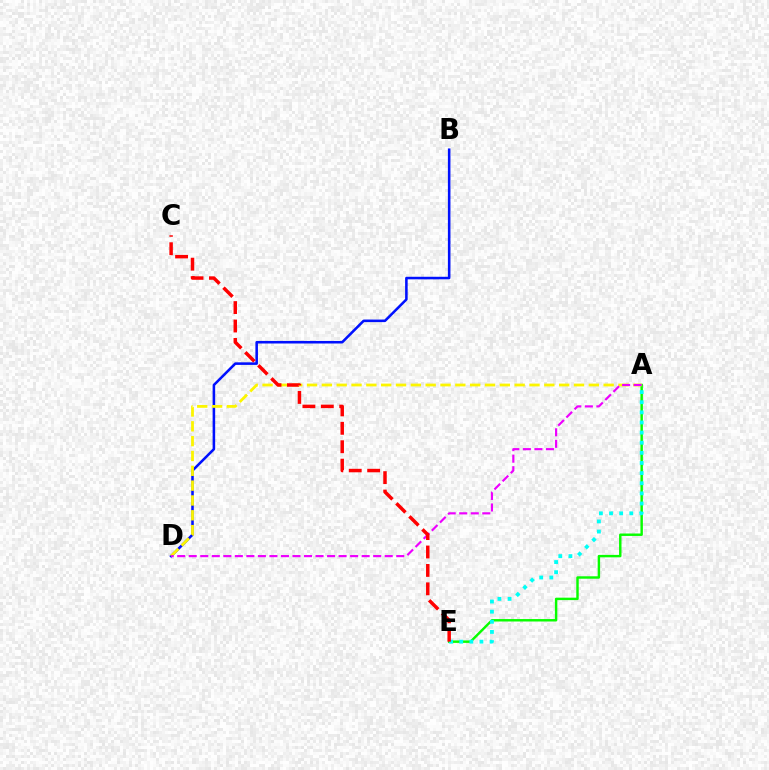{('B', 'D'): [{'color': '#0010ff', 'line_style': 'solid', 'thickness': 1.84}], ('A', 'E'): [{'color': '#08ff00', 'line_style': 'solid', 'thickness': 1.75}, {'color': '#00fff6', 'line_style': 'dotted', 'thickness': 2.75}], ('A', 'D'): [{'color': '#fcf500', 'line_style': 'dashed', 'thickness': 2.01}, {'color': '#ee00ff', 'line_style': 'dashed', 'thickness': 1.57}], ('C', 'E'): [{'color': '#ff0000', 'line_style': 'dashed', 'thickness': 2.5}]}